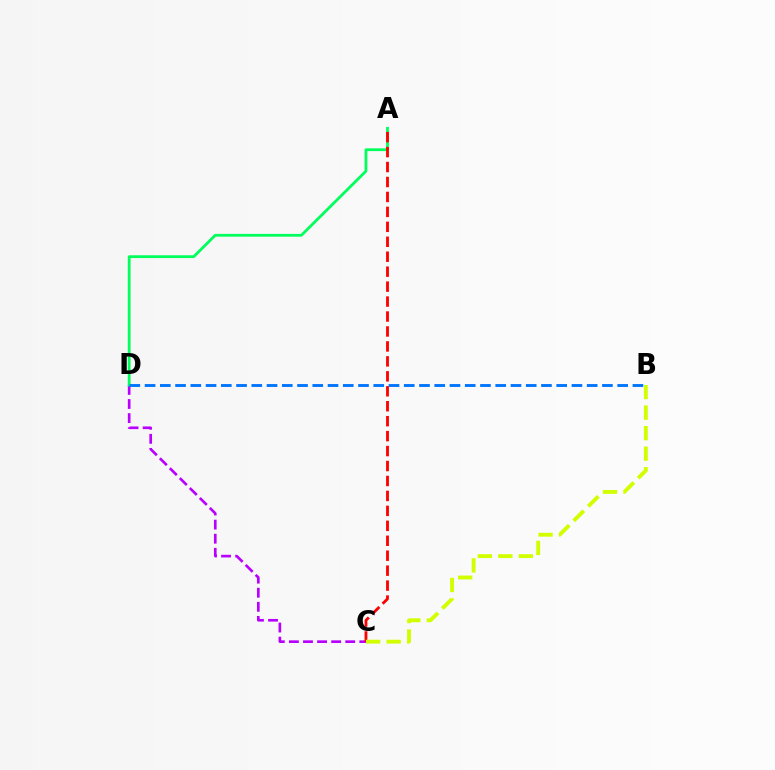{('C', 'D'): [{'color': '#b900ff', 'line_style': 'dashed', 'thickness': 1.91}], ('A', 'D'): [{'color': '#00ff5c', 'line_style': 'solid', 'thickness': 2.01}], ('A', 'C'): [{'color': '#ff0000', 'line_style': 'dashed', 'thickness': 2.03}], ('B', 'C'): [{'color': '#d1ff00', 'line_style': 'dashed', 'thickness': 2.79}], ('B', 'D'): [{'color': '#0074ff', 'line_style': 'dashed', 'thickness': 2.07}]}